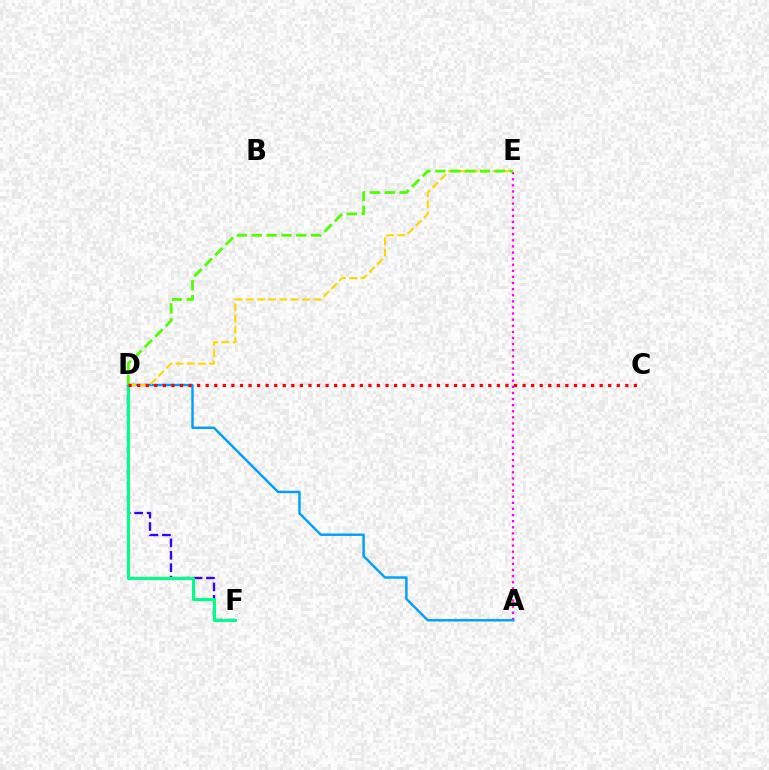{('D', 'F'): [{'color': '#3700ff', 'line_style': 'dashed', 'thickness': 1.69}, {'color': '#00ff86', 'line_style': 'solid', 'thickness': 2.19}], ('A', 'E'): [{'color': '#ff00ed', 'line_style': 'dotted', 'thickness': 1.66}], ('A', 'D'): [{'color': '#009eff', 'line_style': 'solid', 'thickness': 1.75}], ('D', 'E'): [{'color': '#ffd500', 'line_style': 'dashed', 'thickness': 1.52}, {'color': '#4fff00', 'line_style': 'dashed', 'thickness': 2.02}], ('C', 'D'): [{'color': '#ff0000', 'line_style': 'dotted', 'thickness': 2.33}]}